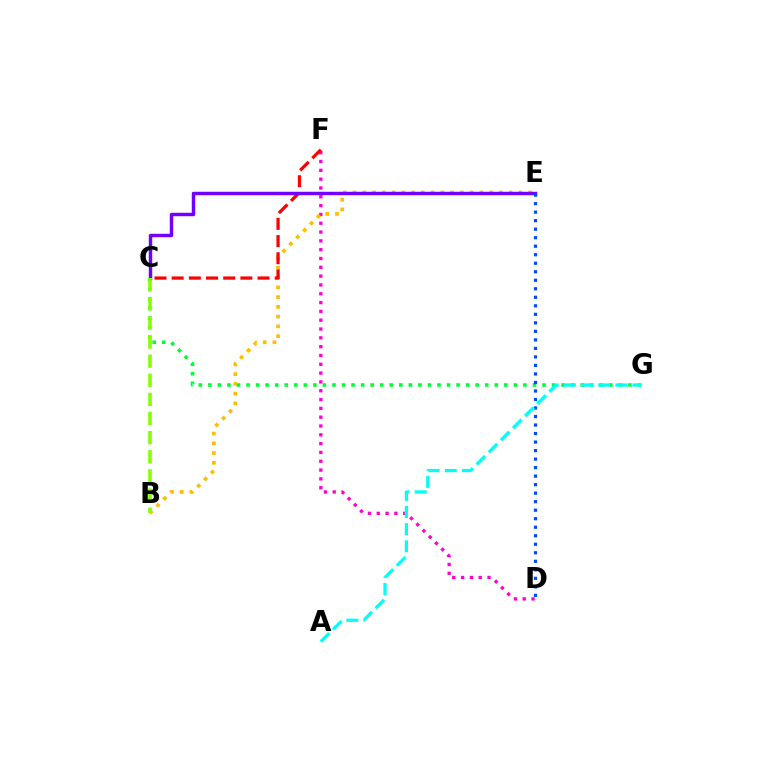{('D', 'F'): [{'color': '#ff00cf', 'line_style': 'dotted', 'thickness': 2.4}], ('B', 'E'): [{'color': '#ffbd00', 'line_style': 'dotted', 'thickness': 2.65}], ('C', 'F'): [{'color': '#ff0000', 'line_style': 'dashed', 'thickness': 2.33}], ('C', 'E'): [{'color': '#7200ff', 'line_style': 'solid', 'thickness': 2.49}], ('C', 'G'): [{'color': '#00ff39', 'line_style': 'dotted', 'thickness': 2.59}], ('D', 'E'): [{'color': '#004bff', 'line_style': 'dotted', 'thickness': 2.31}], ('B', 'C'): [{'color': '#84ff00', 'line_style': 'dashed', 'thickness': 2.6}], ('A', 'G'): [{'color': '#00fff6', 'line_style': 'dashed', 'thickness': 2.33}]}